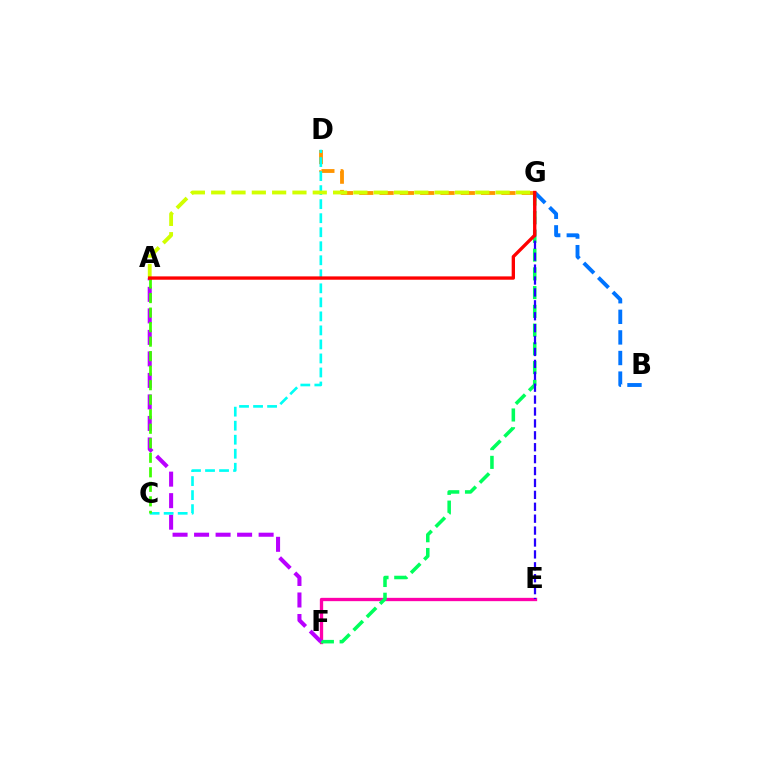{('E', 'F'): [{'color': '#ff00ac', 'line_style': 'solid', 'thickness': 2.39}], ('D', 'G'): [{'color': '#ff9400', 'line_style': 'dashed', 'thickness': 2.76}], ('F', 'G'): [{'color': '#00ff5c', 'line_style': 'dashed', 'thickness': 2.55}], ('A', 'F'): [{'color': '#b900ff', 'line_style': 'dashed', 'thickness': 2.92}], ('C', 'D'): [{'color': '#00fff6', 'line_style': 'dashed', 'thickness': 1.91}], ('E', 'G'): [{'color': '#2500ff', 'line_style': 'dashed', 'thickness': 1.62}], ('A', 'C'): [{'color': '#3dff00', 'line_style': 'dashed', 'thickness': 1.97}], ('B', 'G'): [{'color': '#0074ff', 'line_style': 'dashed', 'thickness': 2.8}], ('A', 'G'): [{'color': '#d1ff00', 'line_style': 'dashed', 'thickness': 2.76}, {'color': '#ff0000', 'line_style': 'solid', 'thickness': 2.4}]}